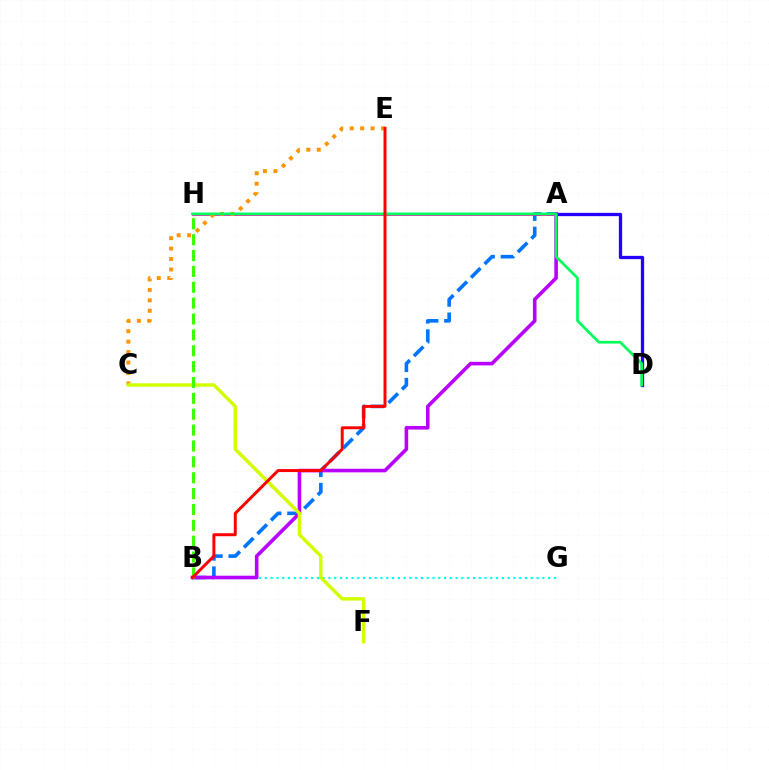{('A', 'B'): [{'color': '#0074ff', 'line_style': 'dashed', 'thickness': 2.6}, {'color': '#b900ff', 'line_style': 'solid', 'thickness': 2.59}], ('A', 'H'): [{'color': '#ff00ac', 'line_style': 'solid', 'thickness': 1.94}], ('A', 'D'): [{'color': '#2500ff', 'line_style': 'solid', 'thickness': 2.37}], ('B', 'G'): [{'color': '#00fff6', 'line_style': 'dotted', 'thickness': 1.57}], ('C', 'E'): [{'color': '#ff9400', 'line_style': 'dotted', 'thickness': 2.84}], ('C', 'F'): [{'color': '#d1ff00', 'line_style': 'solid', 'thickness': 2.46}], ('D', 'H'): [{'color': '#00ff5c', 'line_style': 'solid', 'thickness': 1.95}], ('B', 'H'): [{'color': '#3dff00', 'line_style': 'dashed', 'thickness': 2.16}], ('B', 'E'): [{'color': '#ff0000', 'line_style': 'solid', 'thickness': 2.14}]}